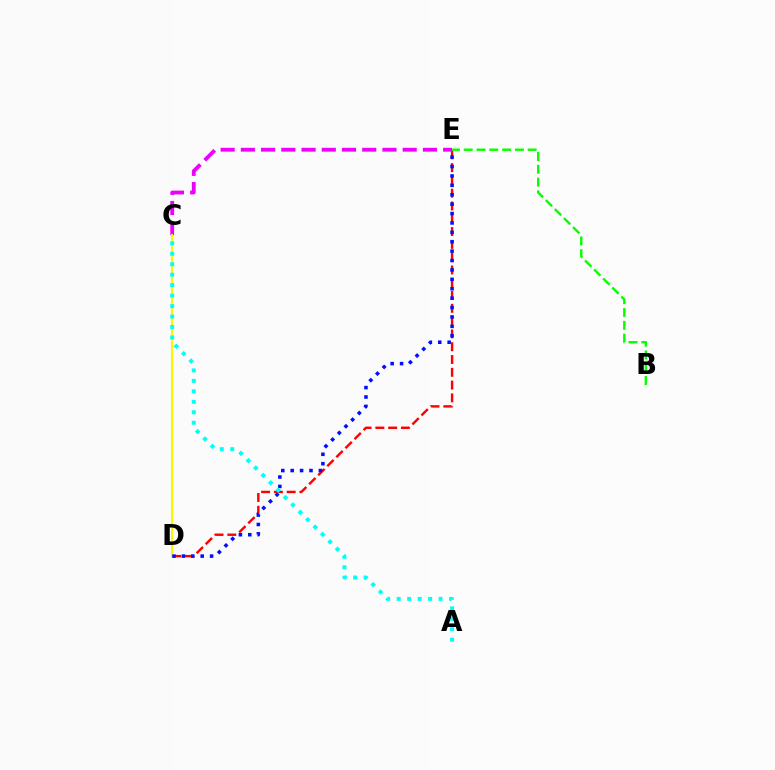{('D', 'E'): [{'color': '#ff0000', 'line_style': 'dashed', 'thickness': 1.74}, {'color': '#0010ff', 'line_style': 'dotted', 'thickness': 2.55}], ('B', 'E'): [{'color': '#08ff00', 'line_style': 'dashed', 'thickness': 1.74}], ('C', 'E'): [{'color': '#ee00ff', 'line_style': 'dashed', 'thickness': 2.75}], ('C', 'D'): [{'color': '#fcf500', 'line_style': 'solid', 'thickness': 1.53}], ('A', 'C'): [{'color': '#00fff6', 'line_style': 'dotted', 'thickness': 2.84}]}